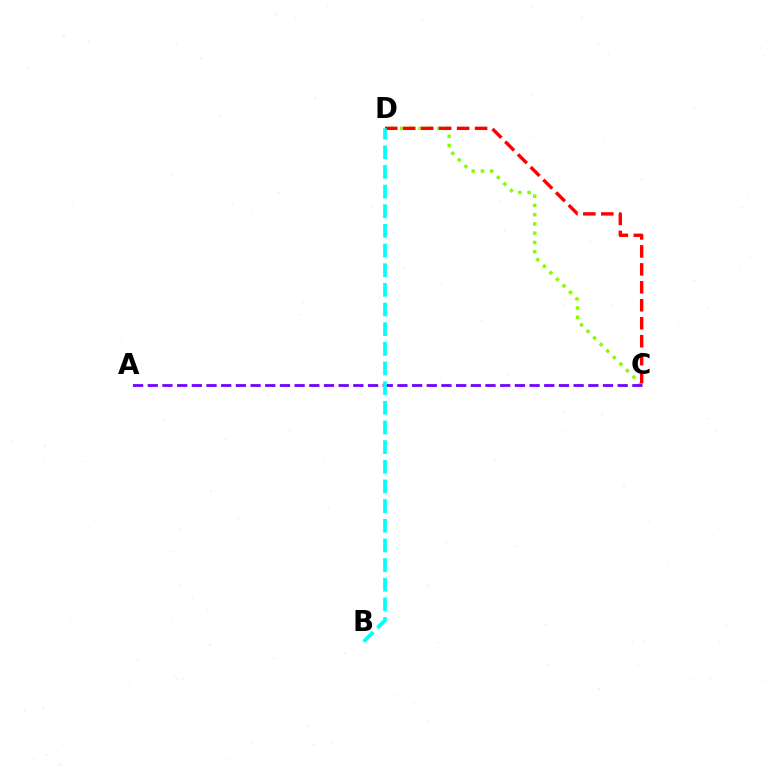{('C', 'D'): [{'color': '#84ff00', 'line_style': 'dotted', 'thickness': 2.51}, {'color': '#ff0000', 'line_style': 'dashed', 'thickness': 2.44}], ('A', 'C'): [{'color': '#7200ff', 'line_style': 'dashed', 'thickness': 1.99}], ('B', 'D'): [{'color': '#00fff6', 'line_style': 'dashed', 'thickness': 2.67}]}